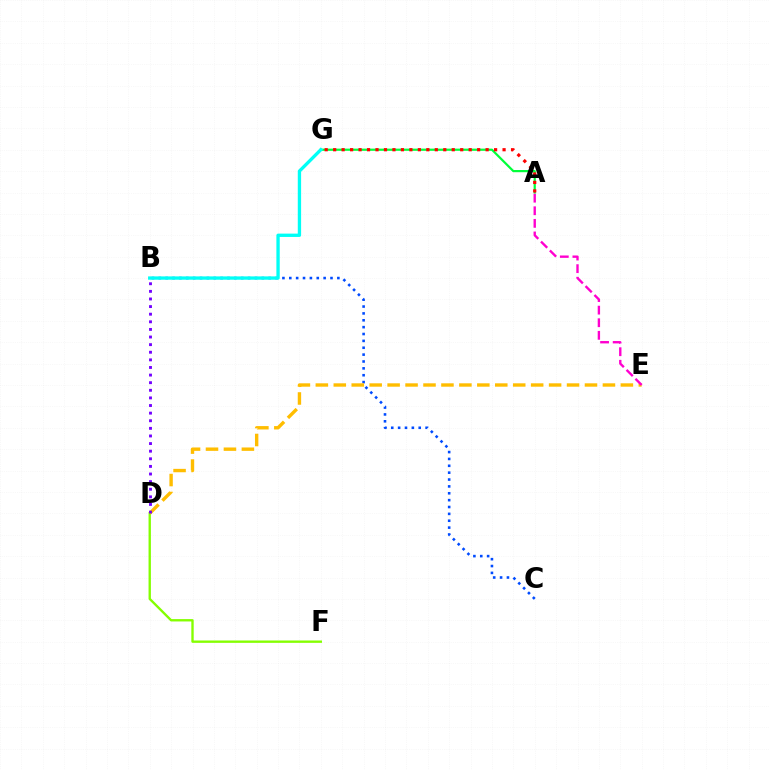{('D', 'F'): [{'color': '#84ff00', 'line_style': 'solid', 'thickness': 1.7}], ('A', 'G'): [{'color': '#00ff39', 'line_style': 'solid', 'thickness': 1.58}, {'color': '#ff0000', 'line_style': 'dotted', 'thickness': 2.3}], ('B', 'C'): [{'color': '#004bff', 'line_style': 'dotted', 'thickness': 1.87}], ('B', 'G'): [{'color': '#00fff6', 'line_style': 'solid', 'thickness': 2.4}], ('D', 'E'): [{'color': '#ffbd00', 'line_style': 'dashed', 'thickness': 2.44}], ('B', 'D'): [{'color': '#7200ff', 'line_style': 'dotted', 'thickness': 2.07}], ('A', 'E'): [{'color': '#ff00cf', 'line_style': 'dashed', 'thickness': 1.71}]}